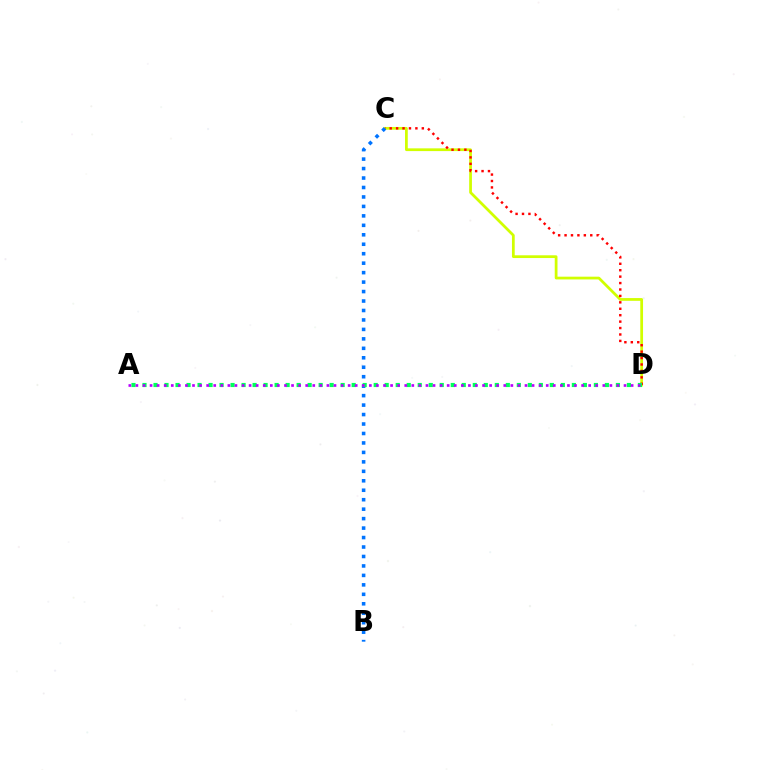{('C', 'D'): [{'color': '#d1ff00', 'line_style': 'solid', 'thickness': 1.98}, {'color': '#ff0000', 'line_style': 'dotted', 'thickness': 1.75}], ('B', 'C'): [{'color': '#0074ff', 'line_style': 'dotted', 'thickness': 2.57}], ('A', 'D'): [{'color': '#00ff5c', 'line_style': 'dotted', 'thickness': 2.99}, {'color': '#b900ff', 'line_style': 'dotted', 'thickness': 1.92}]}